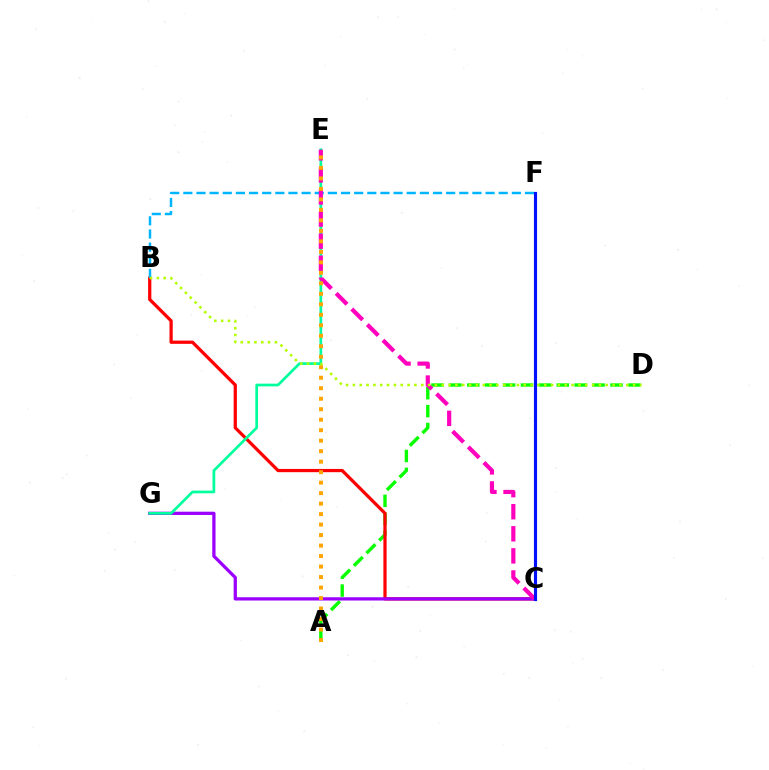{('A', 'D'): [{'color': '#08ff00', 'line_style': 'dashed', 'thickness': 2.43}], ('B', 'C'): [{'color': '#ff0000', 'line_style': 'solid', 'thickness': 2.33}], ('C', 'G'): [{'color': '#9b00ff', 'line_style': 'solid', 'thickness': 2.35}], ('B', 'F'): [{'color': '#00b5ff', 'line_style': 'dashed', 'thickness': 1.79}], ('E', 'G'): [{'color': '#00ff9d', 'line_style': 'solid', 'thickness': 1.95}], ('C', 'E'): [{'color': '#ff00bd', 'line_style': 'dashed', 'thickness': 3.0}], ('B', 'D'): [{'color': '#b3ff00', 'line_style': 'dotted', 'thickness': 1.86}], ('C', 'F'): [{'color': '#0010ff', 'line_style': 'solid', 'thickness': 2.26}], ('A', 'E'): [{'color': '#ffa500', 'line_style': 'dotted', 'thickness': 2.85}]}